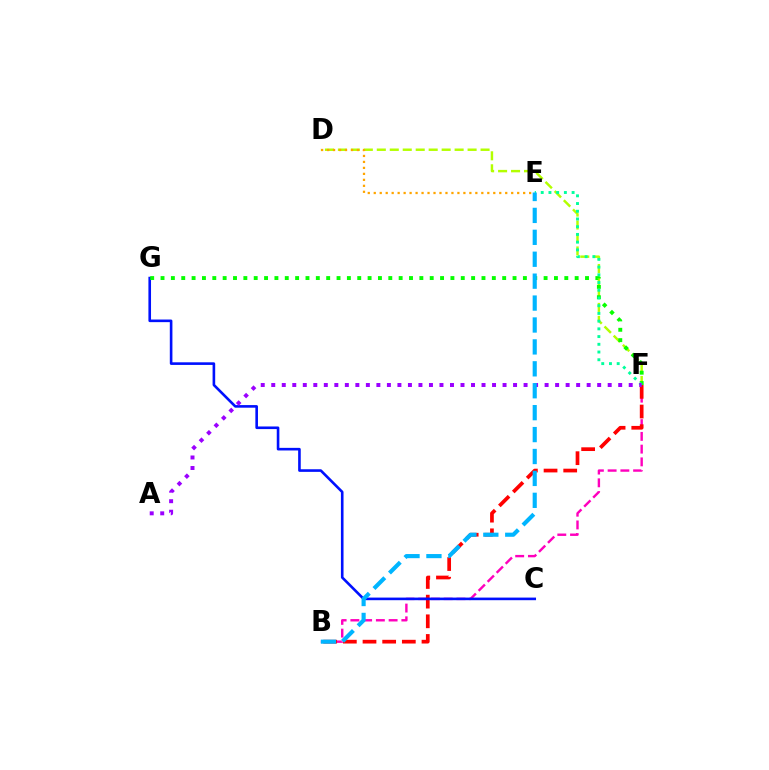{('B', 'F'): [{'color': '#ff00bd', 'line_style': 'dashed', 'thickness': 1.73}, {'color': '#ff0000', 'line_style': 'dashed', 'thickness': 2.67}], ('D', 'F'): [{'color': '#b3ff00', 'line_style': 'dashed', 'thickness': 1.76}], ('C', 'G'): [{'color': '#0010ff', 'line_style': 'solid', 'thickness': 1.88}], ('F', 'G'): [{'color': '#08ff00', 'line_style': 'dotted', 'thickness': 2.81}], ('D', 'E'): [{'color': '#ffa500', 'line_style': 'dotted', 'thickness': 1.62}], ('E', 'F'): [{'color': '#00ff9d', 'line_style': 'dotted', 'thickness': 2.1}], ('A', 'F'): [{'color': '#9b00ff', 'line_style': 'dotted', 'thickness': 2.86}], ('B', 'E'): [{'color': '#00b5ff', 'line_style': 'dashed', 'thickness': 2.98}]}